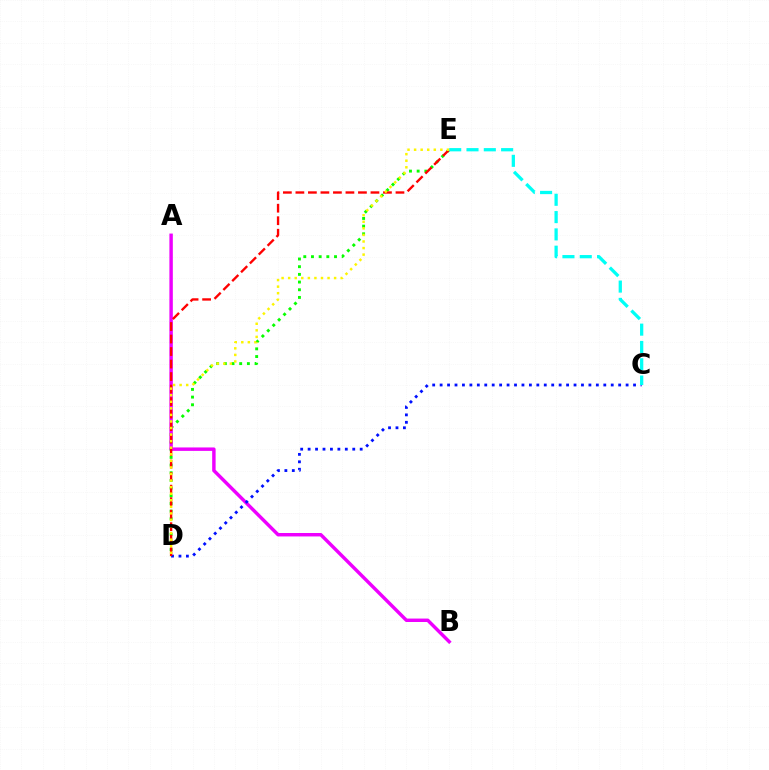{('D', 'E'): [{'color': '#08ff00', 'line_style': 'dotted', 'thickness': 2.09}, {'color': '#ff0000', 'line_style': 'dashed', 'thickness': 1.7}, {'color': '#fcf500', 'line_style': 'dotted', 'thickness': 1.78}], ('A', 'B'): [{'color': '#ee00ff', 'line_style': 'solid', 'thickness': 2.47}], ('C', 'D'): [{'color': '#0010ff', 'line_style': 'dotted', 'thickness': 2.02}], ('C', 'E'): [{'color': '#00fff6', 'line_style': 'dashed', 'thickness': 2.35}]}